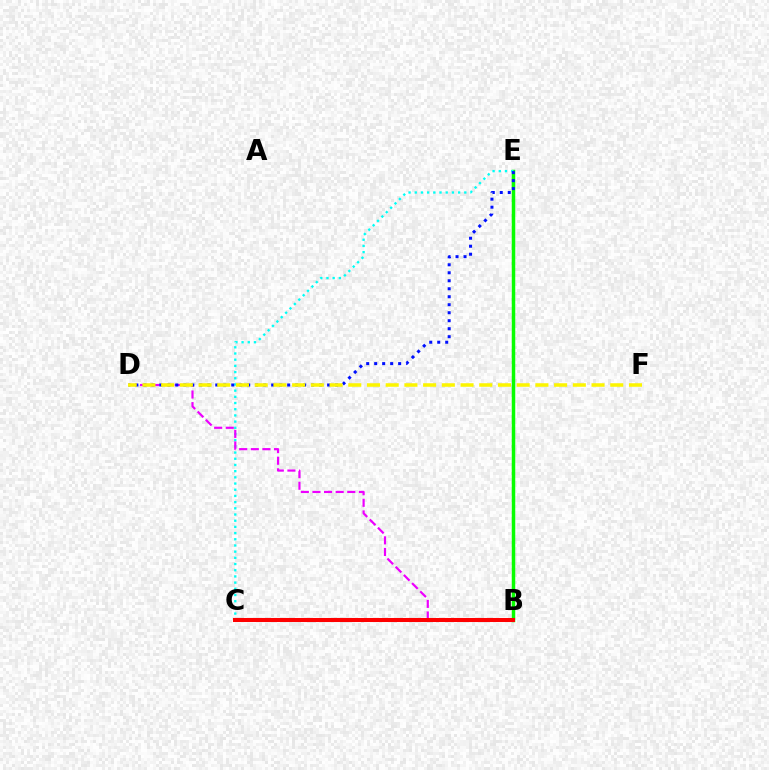{('B', 'E'): [{'color': '#08ff00', 'line_style': 'solid', 'thickness': 2.52}], ('C', 'E'): [{'color': '#00fff6', 'line_style': 'dotted', 'thickness': 1.68}], ('B', 'D'): [{'color': '#ee00ff', 'line_style': 'dashed', 'thickness': 1.58}], ('B', 'C'): [{'color': '#ff0000', 'line_style': 'solid', 'thickness': 2.91}], ('D', 'E'): [{'color': '#0010ff', 'line_style': 'dotted', 'thickness': 2.17}], ('D', 'F'): [{'color': '#fcf500', 'line_style': 'dashed', 'thickness': 2.54}]}